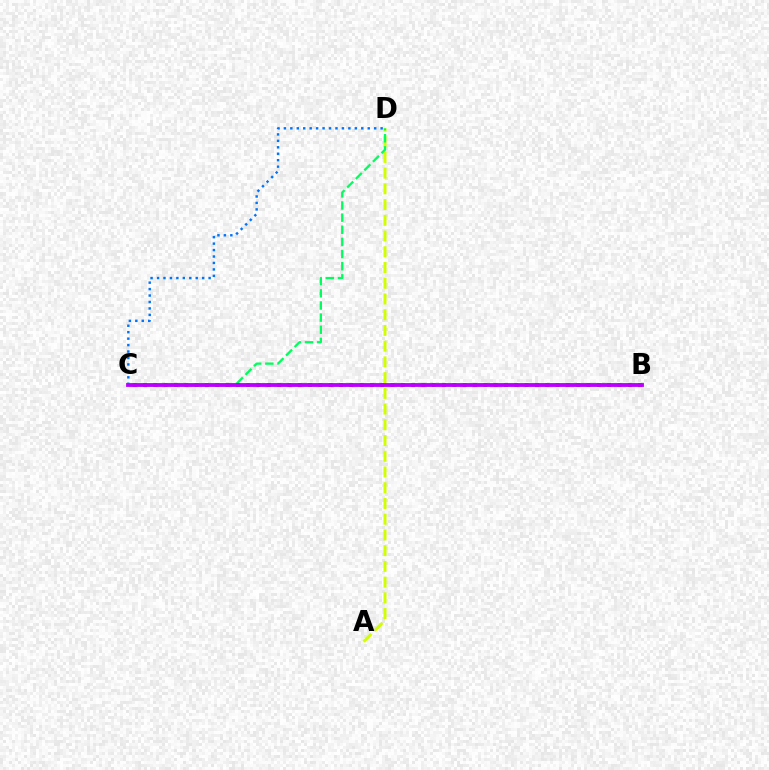{('C', 'D'): [{'color': '#0074ff', 'line_style': 'dotted', 'thickness': 1.75}, {'color': '#00ff5c', 'line_style': 'dashed', 'thickness': 1.65}], ('A', 'D'): [{'color': '#d1ff00', 'line_style': 'dashed', 'thickness': 2.14}], ('B', 'C'): [{'color': '#ff0000', 'line_style': 'dotted', 'thickness': 2.8}, {'color': '#b900ff', 'line_style': 'solid', 'thickness': 2.76}]}